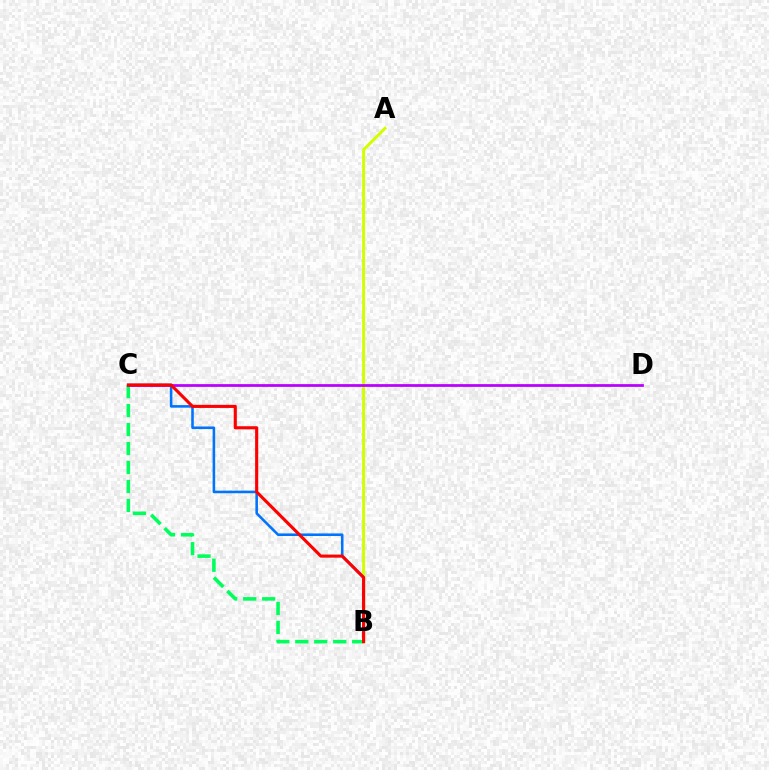{('A', 'B'): [{'color': '#d1ff00', 'line_style': 'solid', 'thickness': 2.15}], ('B', 'C'): [{'color': '#0074ff', 'line_style': 'solid', 'thickness': 1.86}, {'color': '#00ff5c', 'line_style': 'dashed', 'thickness': 2.58}, {'color': '#ff0000', 'line_style': 'solid', 'thickness': 2.23}], ('C', 'D'): [{'color': '#b900ff', 'line_style': 'solid', 'thickness': 1.98}]}